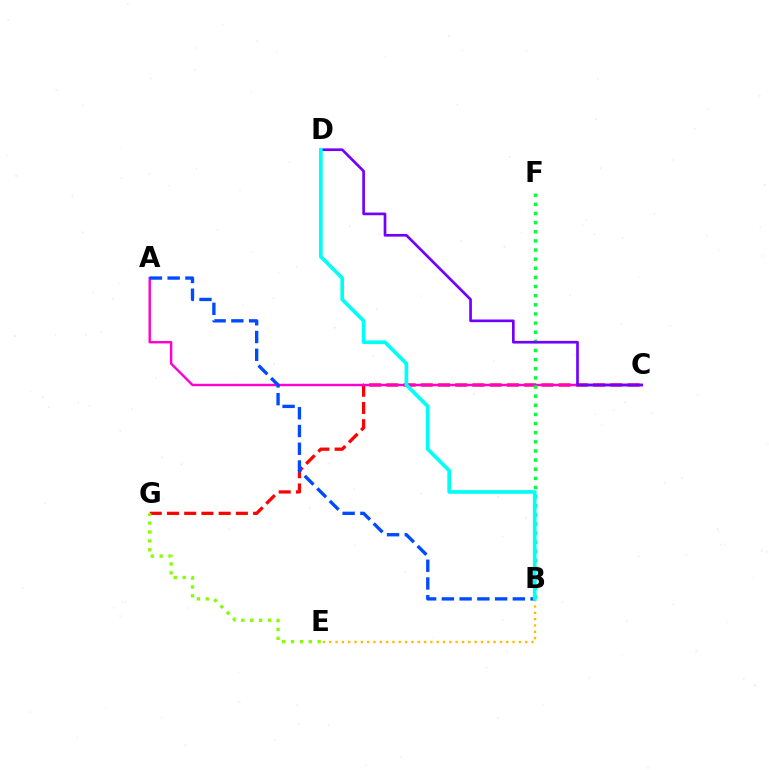{('B', 'E'): [{'color': '#ffbd00', 'line_style': 'dotted', 'thickness': 1.72}], ('C', 'G'): [{'color': '#ff0000', 'line_style': 'dashed', 'thickness': 2.34}], ('A', 'C'): [{'color': '#ff00cf', 'line_style': 'solid', 'thickness': 1.74}], ('E', 'G'): [{'color': '#84ff00', 'line_style': 'dotted', 'thickness': 2.41}], ('B', 'F'): [{'color': '#00ff39', 'line_style': 'dotted', 'thickness': 2.48}], ('A', 'B'): [{'color': '#004bff', 'line_style': 'dashed', 'thickness': 2.41}], ('C', 'D'): [{'color': '#7200ff', 'line_style': 'solid', 'thickness': 1.93}], ('B', 'D'): [{'color': '#00fff6', 'line_style': 'solid', 'thickness': 2.66}]}